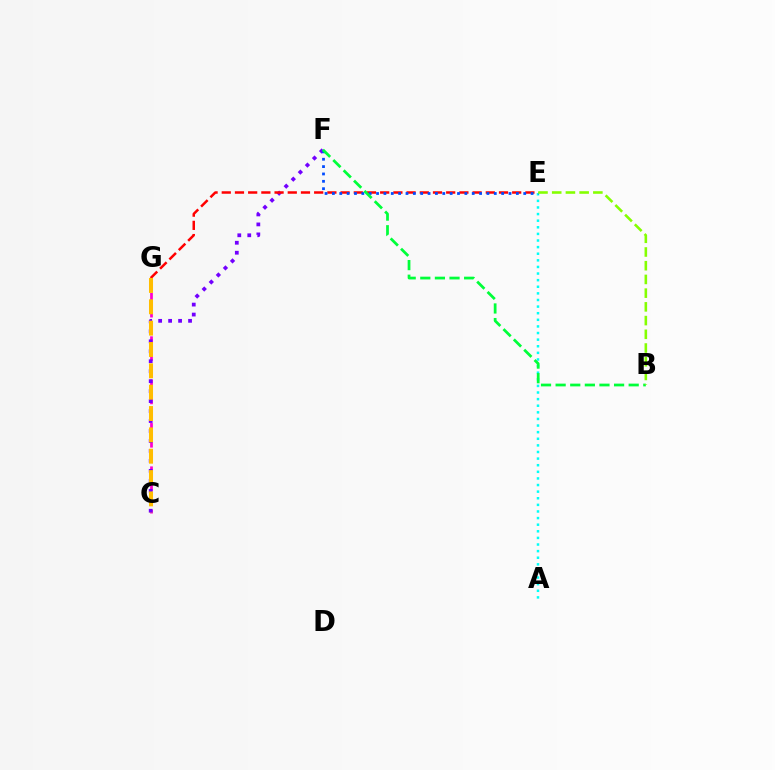{('C', 'G'): [{'color': '#ff00cf', 'line_style': 'dashed', 'thickness': 1.96}, {'color': '#ffbd00', 'line_style': 'dashed', 'thickness': 2.9}], ('A', 'E'): [{'color': '#00fff6', 'line_style': 'dotted', 'thickness': 1.8}], ('C', 'F'): [{'color': '#7200ff', 'line_style': 'dotted', 'thickness': 2.71}], ('E', 'G'): [{'color': '#ff0000', 'line_style': 'dashed', 'thickness': 1.79}], ('E', 'F'): [{'color': '#004bff', 'line_style': 'dotted', 'thickness': 2.0}], ('B', 'F'): [{'color': '#00ff39', 'line_style': 'dashed', 'thickness': 1.99}], ('B', 'E'): [{'color': '#84ff00', 'line_style': 'dashed', 'thickness': 1.86}]}